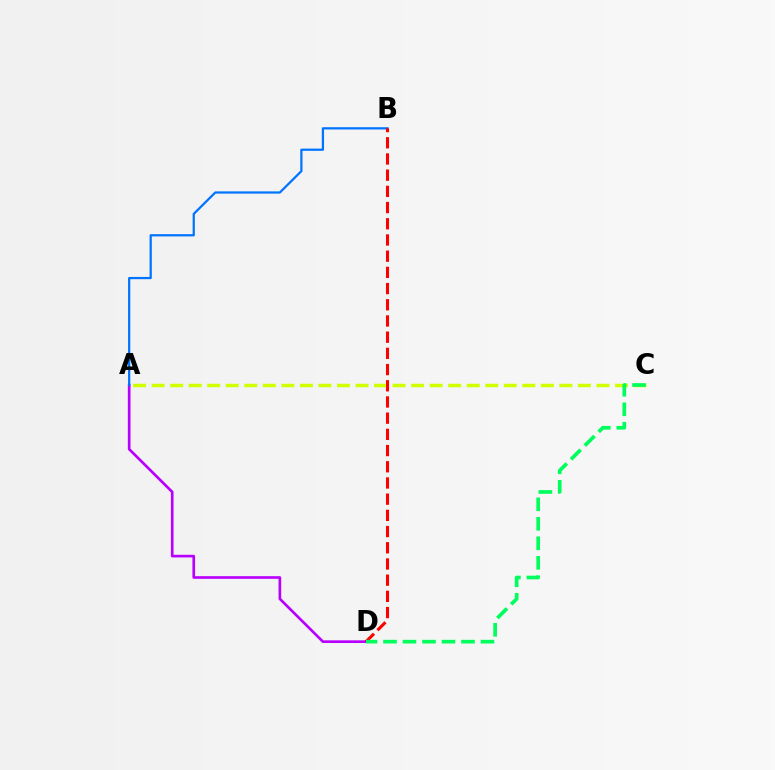{('A', 'D'): [{'color': '#b900ff', 'line_style': 'solid', 'thickness': 1.92}], ('A', 'C'): [{'color': '#d1ff00', 'line_style': 'dashed', 'thickness': 2.52}], ('A', 'B'): [{'color': '#0074ff', 'line_style': 'solid', 'thickness': 1.62}], ('B', 'D'): [{'color': '#ff0000', 'line_style': 'dashed', 'thickness': 2.2}], ('C', 'D'): [{'color': '#00ff5c', 'line_style': 'dashed', 'thickness': 2.65}]}